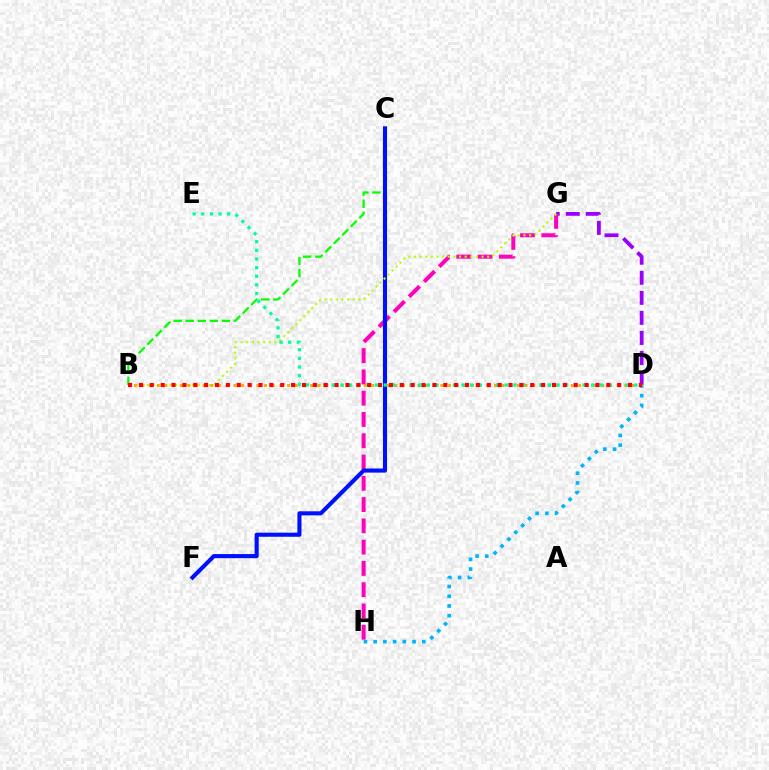{('B', 'C'): [{'color': '#08ff00', 'line_style': 'dashed', 'thickness': 1.64}], ('D', 'G'): [{'color': '#9b00ff', 'line_style': 'dashed', 'thickness': 2.72}], ('G', 'H'): [{'color': '#ff00bd', 'line_style': 'dashed', 'thickness': 2.89}], ('D', 'H'): [{'color': '#00b5ff', 'line_style': 'dotted', 'thickness': 2.64}], ('C', 'F'): [{'color': '#0010ff', 'line_style': 'solid', 'thickness': 2.95}], ('B', 'G'): [{'color': '#b3ff00', 'line_style': 'dotted', 'thickness': 1.53}], ('B', 'D'): [{'color': '#ffa500', 'line_style': 'dotted', 'thickness': 2.08}, {'color': '#ff0000', 'line_style': 'dotted', 'thickness': 2.95}], ('D', 'E'): [{'color': '#00ff9d', 'line_style': 'dotted', 'thickness': 2.35}]}